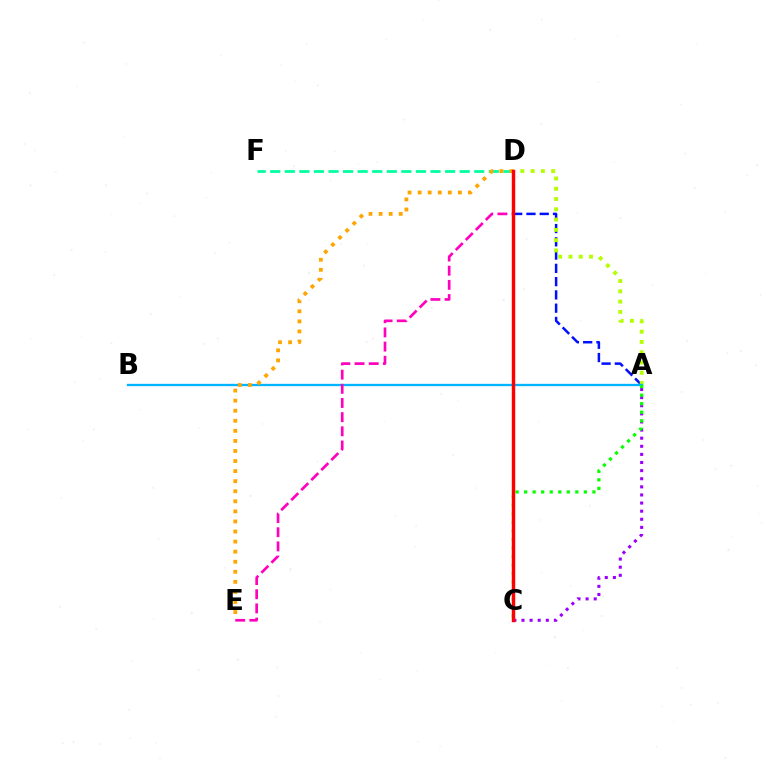{('A', 'D'): [{'color': '#0010ff', 'line_style': 'dashed', 'thickness': 1.8}, {'color': '#b3ff00', 'line_style': 'dotted', 'thickness': 2.79}], ('D', 'F'): [{'color': '#00ff9d', 'line_style': 'dashed', 'thickness': 1.98}], ('A', 'B'): [{'color': '#00b5ff', 'line_style': 'solid', 'thickness': 1.66}], ('A', 'C'): [{'color': '#9b00ff', 'line_style': 'dotted', 'thickness': 2.2}, {'color': '#08ff00', 'line_style': 'dotted', 'thickness': 2.32}], ('D', 'E'): [{'color': '#ffa500', 'line_style': 'dotted', 'thickness': 2.74}, {'color': '#ff00bd', 'line_style': 'dashed', 'thickness': 1.92}], ('C', 'D'): [{'color': '#ff0000', 'line_style': 'solid', 'thickness': 2.47}]}